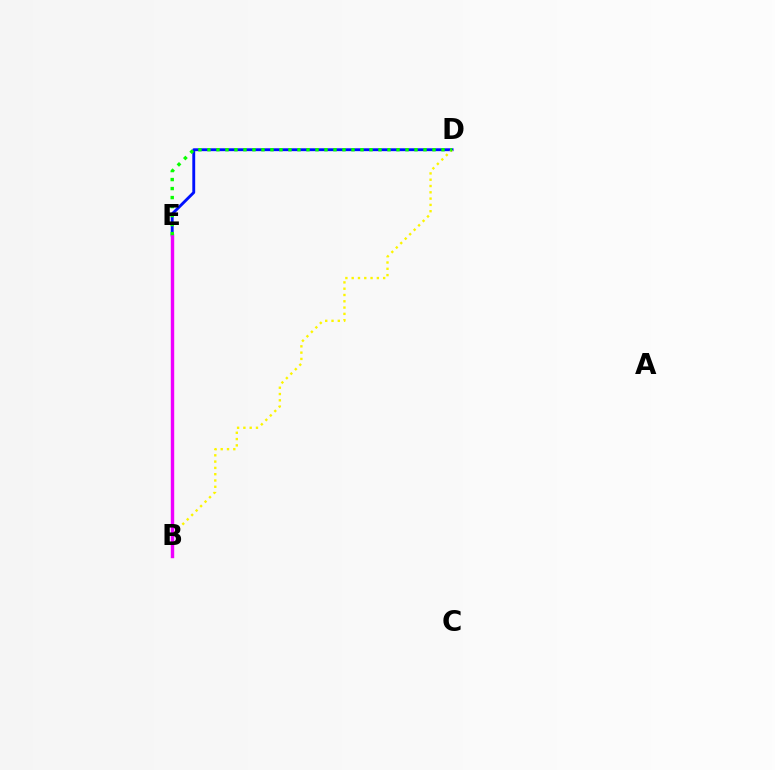{('D', 'E'): [{'color': '#0010ff', 'line_style': 'solid', 'thickness': 2.07}, {'color': '#08ff00', 'line_style': 'dotted', 'thickness': 2.45}], ('B', 'E'): [{'color': '#ff0000', 'line_style': 'dashed', 'thickness': 1.8}, {'color': '#00fff6', 'line_style': 'solid', 'thickness': 2.13}, {'color': '#ee00ff', 'line_style': 'solid', 'thickness': 2.46}], ('B', 'D'): [{'color': '#fcf500', 'line_style': 'dotted', 'thickness': 1.71}]}